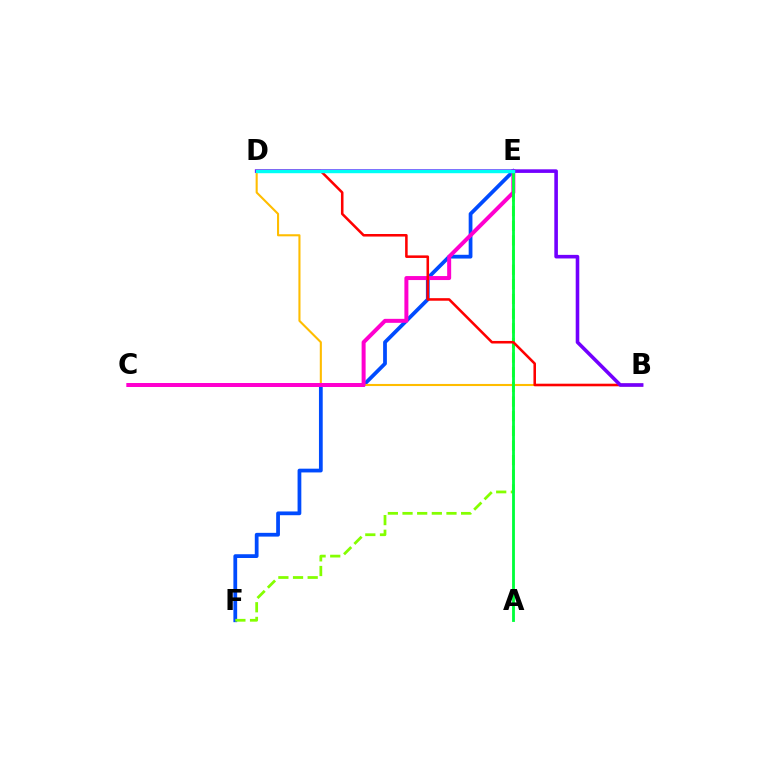{('E', 'F'): [{'color': '#004bff', 'line_style': 'solid', 'thickness': 2.71}, {'color': '#84ff00', 'line_style': 'dashed', 'thickness': 1.99}], ('B', 'D'): [{'color': '#ffbd00', 'line_style': 'solid', 'thickness': 1.51}, {'color': '#ff0000', 'line_style': 'solid', 'thickness': 1.84}, {'color': '#7200ff', 'line_style': 'solid', 'thickness': 2.58}], ('C', 'E'): [{'color': '#ff00cf', 'line_style': 'solid', 'thickness': 2.88}], ('A', 'E'): [{'color': '#00ff39', 'line_style': 'solid', 'thickness': 2.03}], ('D', 'E'): [{'color': '#00fff6', 'line_style': 'solid', 'thickness': 2.46}]}